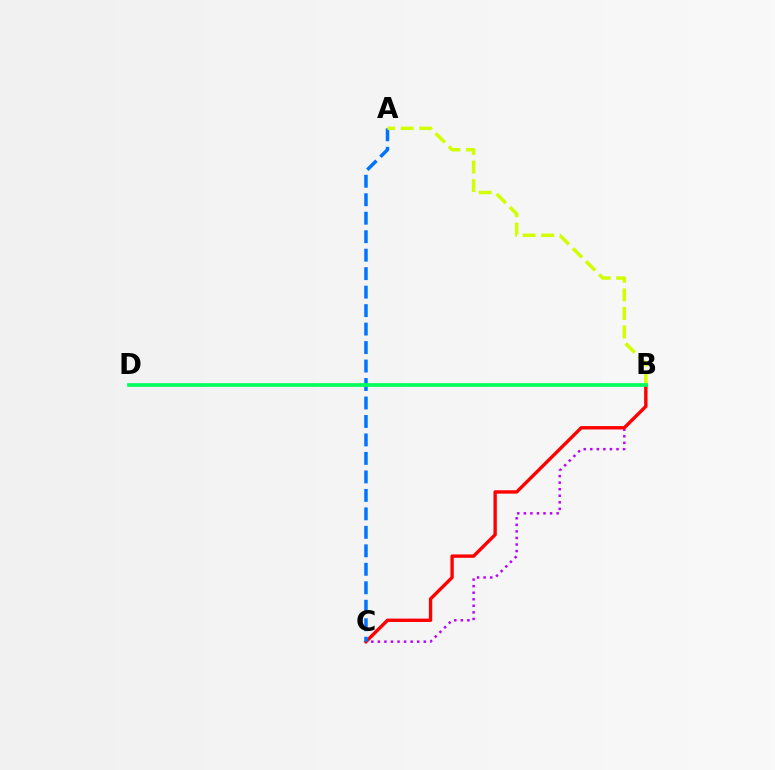{('B', 'C'): [{'color': '#b900ff', 'line_style': 'dotted', 'thickness': 1.78}, {'color': '#ff0000', 'line_style': 'solid', 'thickness': 2.43}], ('A', 'C'): [{'color': '#0074ff', 'line_style': 'dashed', 'thickness': 2.51}], ('A', 'B'): [{'color': '#d1ff00', 'line_style': 'dashed', 'thickness': 2.52}], ('B', 'D'): [{'color': '#00ff5c', 'line_style': 'solid', 'thickness': 2.65}]}